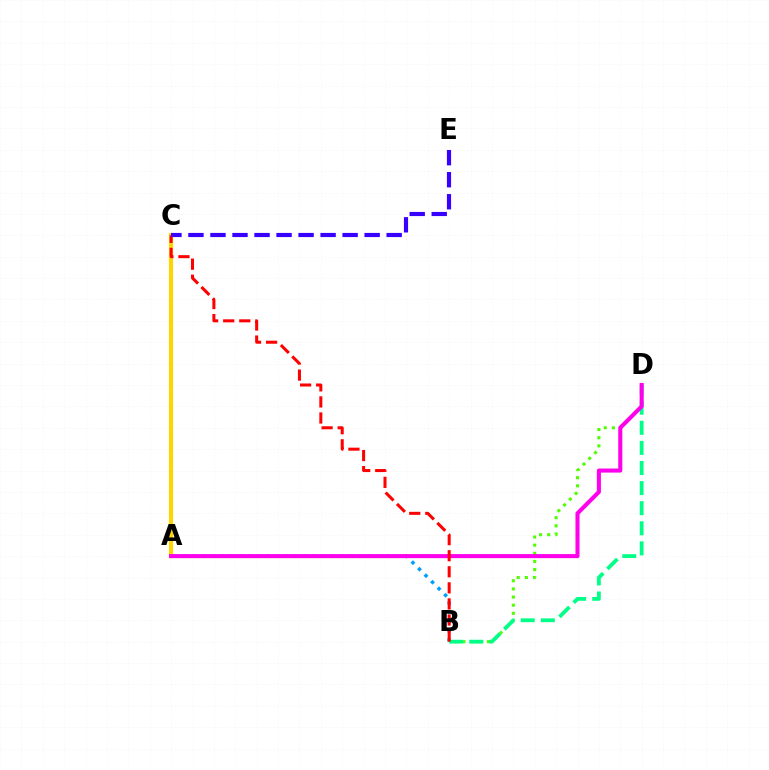{('A', 'B'): [{'color': '#009eff', 'line_style': 'dotted', 'thickness': 2.51}], ('B', 'D'): [{'color': '#4fff00', 'line_style': 'dotted', 'thickness': 2.21}, {'color': '#00ff86', 'line_style': 'dashed', 'thickness': 2.73}], ('A', 'C'): [{'color': '#ffd500', 'line_style': 'solid', 'thickness': 2.97}], ('A', 'D'): [{'color': '#ff00ed', 'line_style': 'solid', 'thickness': 2.93}], ('B', 'C'): [{'color': '#ff0000', 'line_style': 'dashed', 'thickness': 2.18}], ('C', 'E'): [{'color': '#3700ff', 'line_style': 'dashed', 'thickness': 2.99}]}